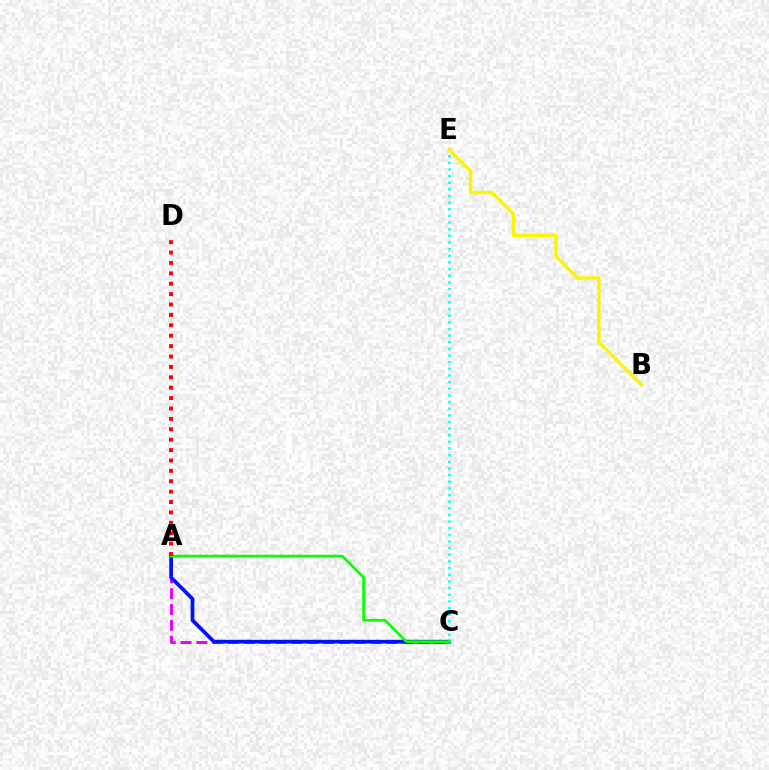{('A', 'C'): [{'color': '#ee00ff', 'line_style': 'dashed', 'thickness': 2.15}, {'color': '#0010ff', 'line_style': 'solid', 'thickness': 2.67}, {'color': '#08ff00', 'line_style': 'solid', 'thickness': 1.97}], ('C', 'E'): [{'color': '#00fff6', 'line_style': 'dotted', 'thickness': 1.81}], ('A', 'D'): [{'color': '#ff0000', 'line_style': 'dotted', 'thickness': 2.82}], ('B', 'E'): [{'color': '#fcf500', 'line_style': 'solid', 'thickness': 2.47}]}